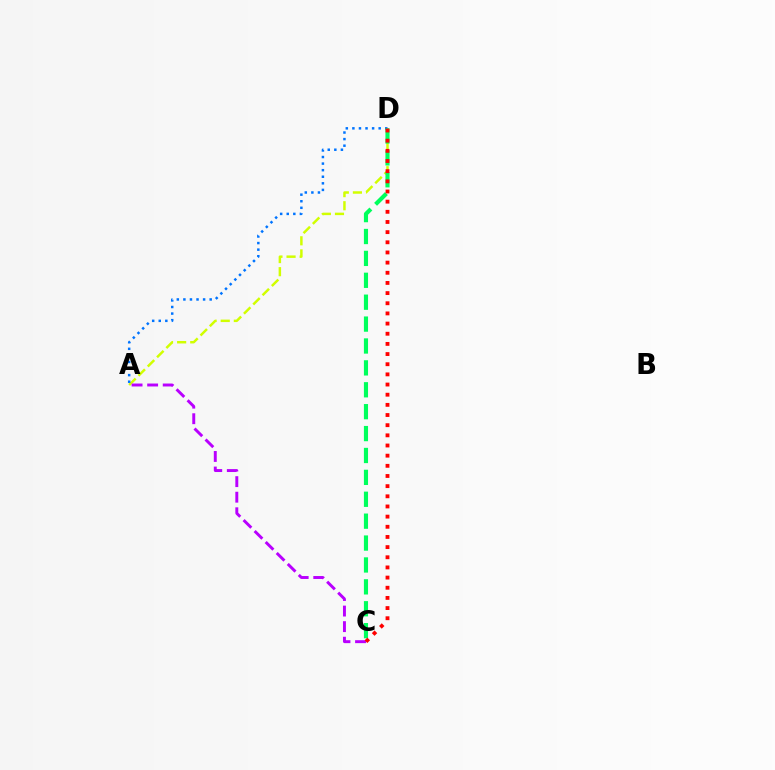{('A', 'D'): [{'color': '#d1ff00', 'line_style': 'dashed', 'thickness': 1.78}, {'color': '#0074ff', 'line_style': 'dotted', 'thickness': 1.79}], ('A', 'C'): [{'color': '#b900ff', 'line_style': 'dashed', 'thickness': 2.11}], ('C', 'D'): [{'color': '#00ff5c', 'line_style': 'dashed', 'thickness': 2.97}, {'color': '#ff0000', 'line_style': 'dotted', 'thickness': 2.76}]}